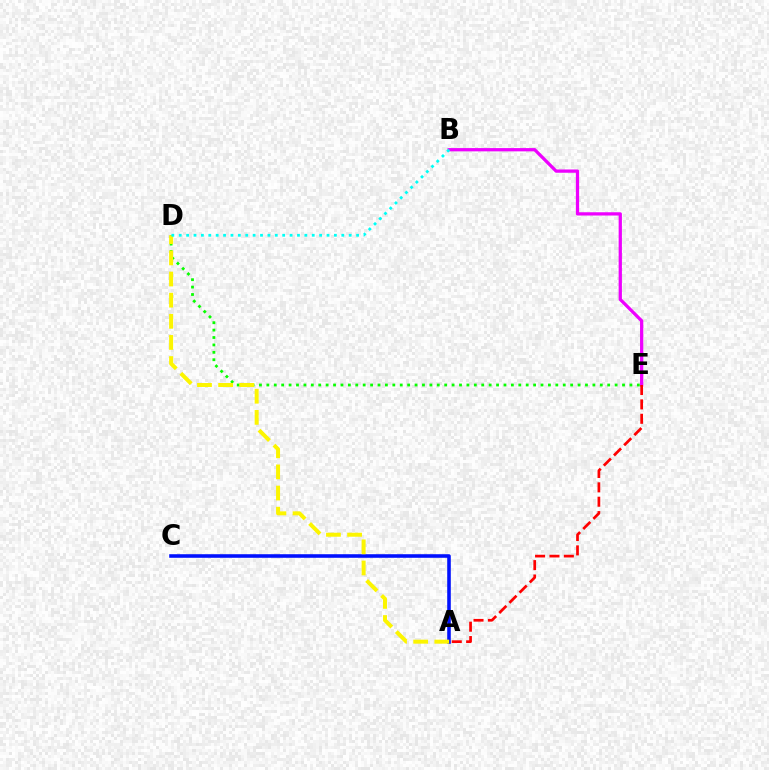{('A', 'C'): [{'color': '#0010ff', 'line_style': 'solid', 'thickness': 2.57}], ('B', 'E'): [{'color': '#ee00ff', 'line_style': 'solid', 'thickness': 2.35}], ('D', 'E'): [{'color': '#08ff00', 'line_style': 'dotted', 'thickness': 2.01}], ('A', 'E'): [{'color': '#ff0000', 'line_style': 'dashed', 'thickness': 1.95}], ('A', 'D'): [{'color': '#fcf500', 'line_style': 'dashed', 'thickness': 2.87}], ('B', 'D'): [{'color': '#00fff6', 'line_style': 'dotted', 'thickness': 2.01}]}